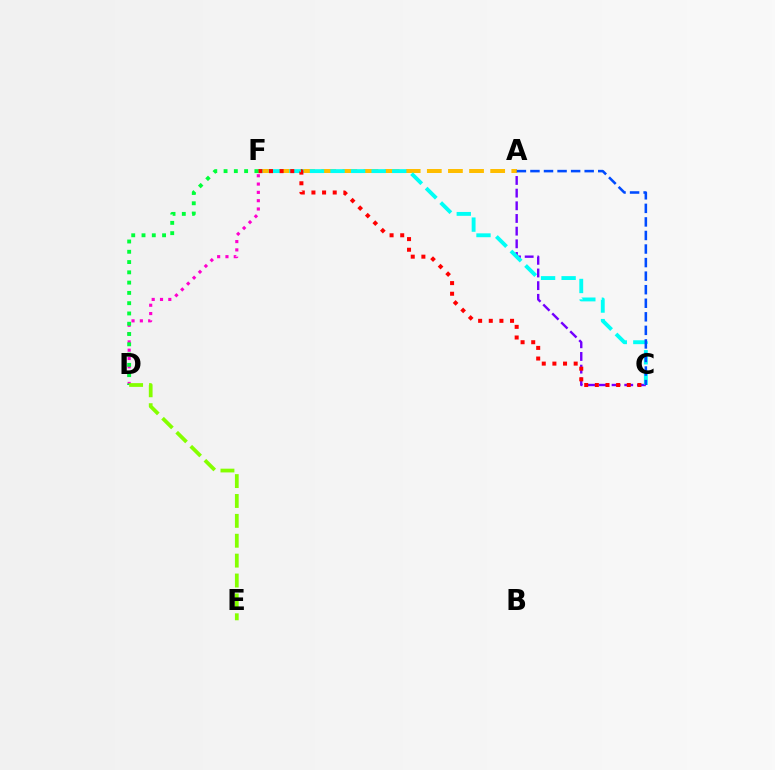{('A', 'C'): [{'color': '#7200ff', 'line_style': 'dashed', 'thickness': 1.72}, {'color': '#004bff', 'line_style': 'dashed', 'thickness': 1.84}], ('A', 'F'): [{'color': '#ffbd00', 'line_style': 'dashed', 'thickness': 2.87}], ('C', 'F'): [{'color': '#00fff6', 'line_style': 'dashed', 'thickness': 2.79}, {'color': '#ff0000', 'line_style': 'dotted', 'thickness': 2.89}], ('D', 'F'): [{'color': '#ff00cf', 'line_style': 'dotted', 'thickness': 2.26}, {'color': '#00ff39', 'line_style': 'dotted', 'thickness': 2.79}], ('D', 'E'): [{'color': '#84ff00', 'line_style': 'dashed', 'thickness': 2.7}]}